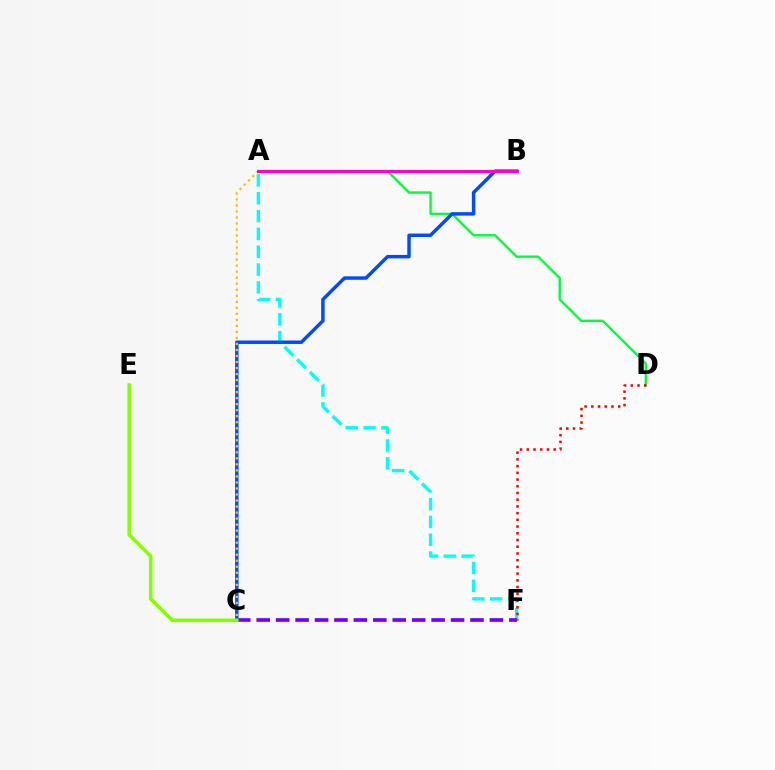{('A', 'F'): [{'color': '#00fff6', 'line_style': 'dashed', 'thickness': 2.42}], ('C', 'F'): [{'color': '#7200ff', 'line_style': 'dashed', 'thickness': 2.64}], ('A', 'D'): [{'color': '#00ff39', 'line_style': 'solid', 'thickness': 1.73}], ('B', 'C'): [{'color': '#004bff', 'line_style': 'solid', 'thickness': 2.49}], ('D', 'F'): [{'color': '#ff0000', 'line_style': 'dotted', 'thickness': 1.83}], ('A', 'C'): [{'color': '#ffbd00', 'line_style': 'dotted', 'thickness': 1.64}], ('A', 'B'): [{'color': '#ff00cf', 'line_style': 'solid', 'thickness': 2.2}], ('C', 'E'): [{'color': '#84ff00', 'line_style': 'solid', 'thickness': 2.56}]}